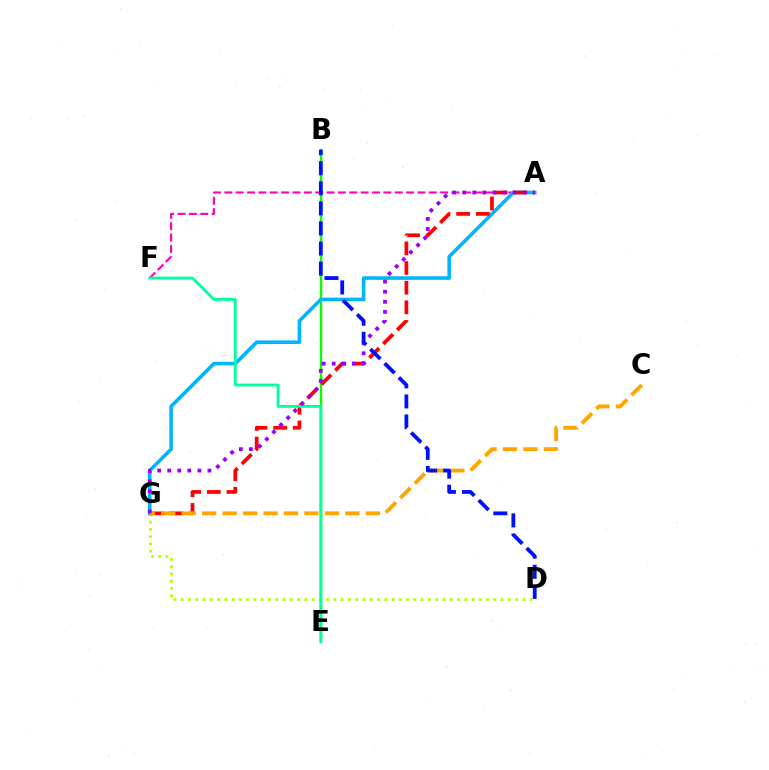{('B', 'E'): [{'color': '#08ff00', 'line_style': 'solid', 'thickness': 1.74}], ('A', 'F'): [{'color': '#ff00bd', 'line_style': 'dashed', 'thickness': 1.54}], ('D', 'G'): [{'color': '#b3ff00', 'line_style': 'dotted', 'thickness': 1.98}], ('A', 'G'): [{'color': '#00b5ff', 'line_style': 'solid', 'thickness': 2.58}, {'color': '#ff0000', 'line_style': 'dashed', 'thickness': 2.67}, {'color': '#9b00ff', 'line_style': 'dotted', 'thickness': 2.73}], ('C', 'G'): [{'color': '#ffa500', 'line_style': 'dashed', 'thickness': 2.78}], ('E', 'F'): [{'color': '#00ff9d', 'line_style': 'solid', 'thickness': 2.02}], ('B', 'D'): [{'color': '#0010ff', 'line_style': 'dashed', 'thickness': 2.73}]}